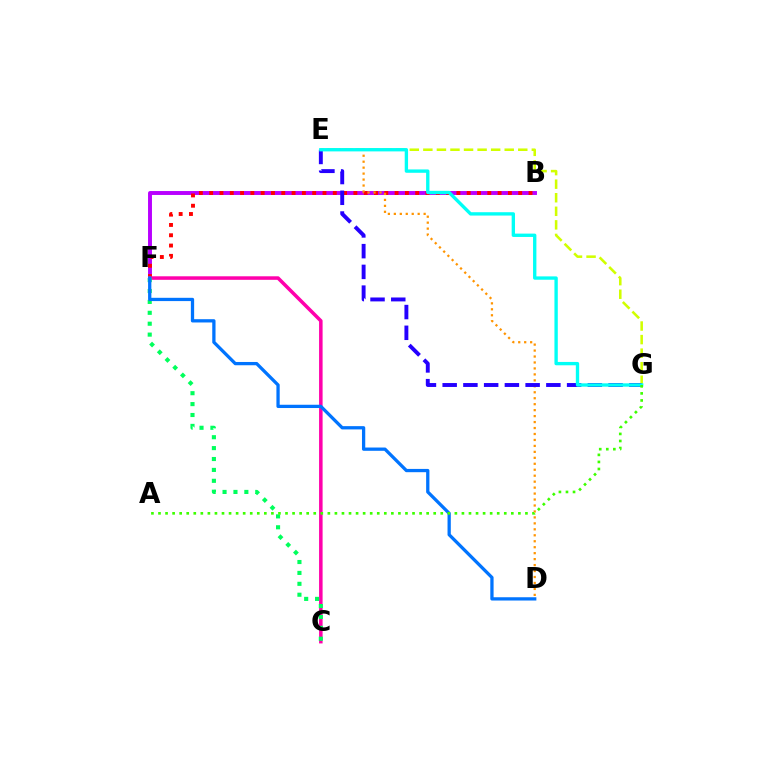{('B', 'F'): [{'color': '#b900ff', 'line_style': 'solid', 'thickness': 2.82}, {'color': '#ff0000', 'line_style': 'dotted', 'thickness': 2.8}], ('C', 'F'): [{'color': '#ff00ac', 'line_style': 'solid', 'thickness': 2.54}, {'color': '#00ff5c', 'line_style': 'dotted', 'thickness': 2.96}], ('D', 'E'): [{'color': '#ff9400', 'line_style': 'dotted', 'thickness': 1.62}], ('D', 'F'): [{'color': '#0074ff', 'line_style': 'solid', 'thickness': 2.36}], ('E', 'G'): [{'color': '#d1ff00', 'line_style': 'dashed', 'thickness': 1.84}, {'color': '#2500ff', 'line_style': 'dashed', 'thickness': 2.82}, {'color': '#00fff6', 'line_style': 'solid', 'thickness': 2.41}], ('A', 'G'): [{'color': '#3dff00', 'line_style': 'dotted', 'thickness': 1.92}]}